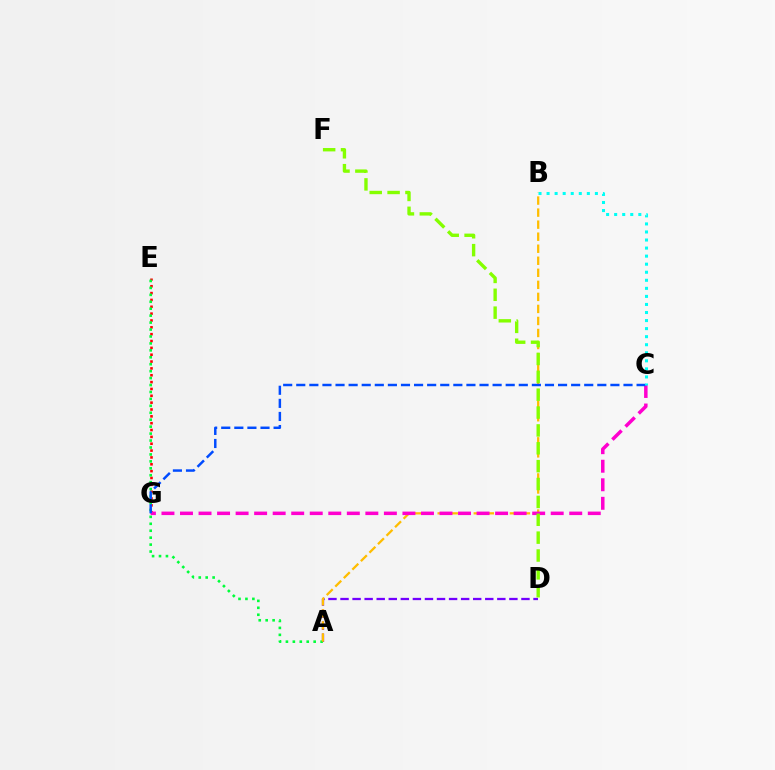{('A', 'D'): [{'color': '#7200ff', 'line_style': 'dashed', 'thickness': 1.64}], ('E', 'G'): [{'color': '#ff0000', 'line_style': 'dotted', 'thickness': 1.86}], ('A', 'E'): [{'color': '#00ff39', 'line_style': 'dotted', 'thickness': 1.89}], ('A', 'B'): [{'color': '#ffbd00', 'line_style': 'dashed', 'thickness': 1.64}], ('C', 'G'): [{'color': '#ff00cf', 'line_style': 'dashed', 'thickness': 2.52}, {'color': '#004bff', 'line_style': 'dashed', 'thickness': 1.78}], ('B', 'C'): [{'color': '#00fff6', 'line_style': 'dotted', 'thickness': 2.19}], ('D', 'F'): [{'color': '#84ff00', 'line_style': 'dashed', 'thickness': 2.43}]}